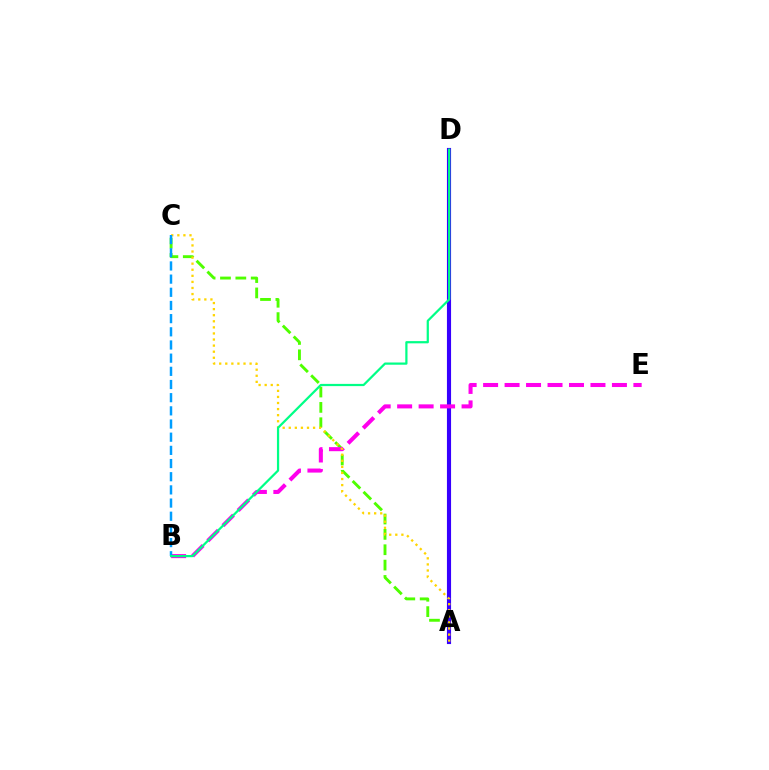{('A', 'C'): [{'color': '#4fff00', 'line_style': 'dashed', 'thickness': 2.09}, {'color': '#ffd500', 'line_style': 'dotted', 'thickness': 1.65}], ('A', 'D'): [{'color': '#ff0000', 'line_style': 'dashed', 'thickness': 1.66}, {'color': '#3700ff', 'line_style': 'solid', 'thickness': 2.97}], ('B', 'E'): [{'color': '#ff00ed', 'line_style': 'dashed', 'thickness': 2.92}], ('B', 'C'): [{'color': '#009eff', 'line_style': 'dashed', 'thickness': 1.79}], ('B', 'D'): [{'color': '#00ff86', 'line_style': 'solid', 'thickness': 1.6}]}